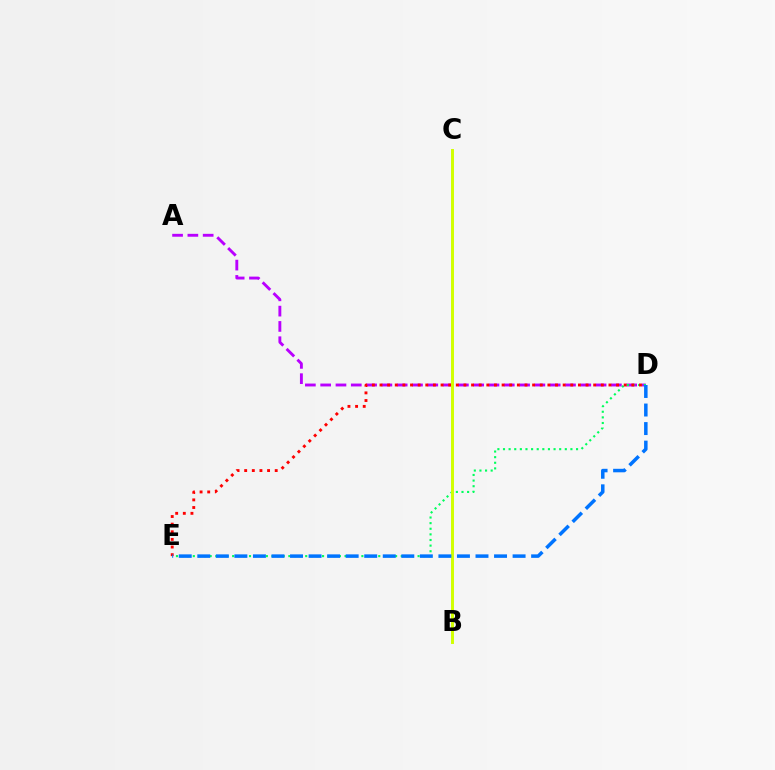{('A', 'D'): [{'color': '#b900ff', 'line_style': 'dashed', 'thickness': 2.08}], ('D', 'E'): [{'color': '#00ff5c', 'line_style': 'dotted', 'thickness': 1.53}, {'color': '#ff0000', 'line_style': 'dotted', 'thickness': 2.07}, {'color': '#0074ff', 'line_style': 'dashed', 'thickness': 2.52}], ('B', 'C'): [{'color': '#d1ff00', 'line_style': 'solid', 'thickness': 2.12}]}